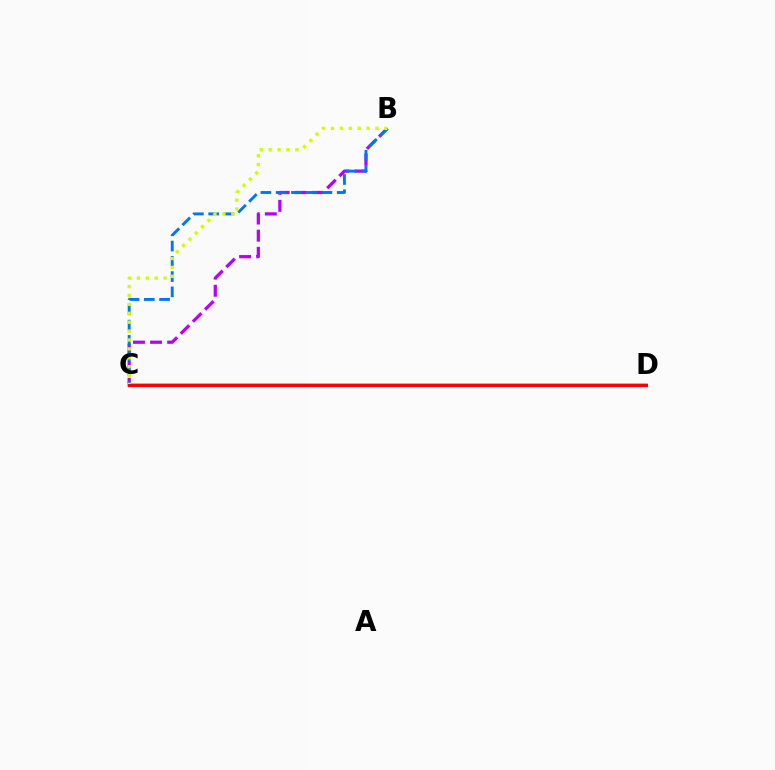{('B', 'C'): [{'color': '#b900ff', 'line_style': 'dashed', 'thickness': 2.33}, {'color': '#0074ff', 'line_style': 'dashed', 'thickness': 2.07}, {'color': '#d1ff00', 'line_style': 'dotted', 'thickness': 2.42}], ('C', 'D'): [{'color': '#00ff5c', 'line_style': 'solid', 'thickness': 2.54}, {'color': '#ff0000', 'line_style': 'solid', 'thickness': 2.17}]}